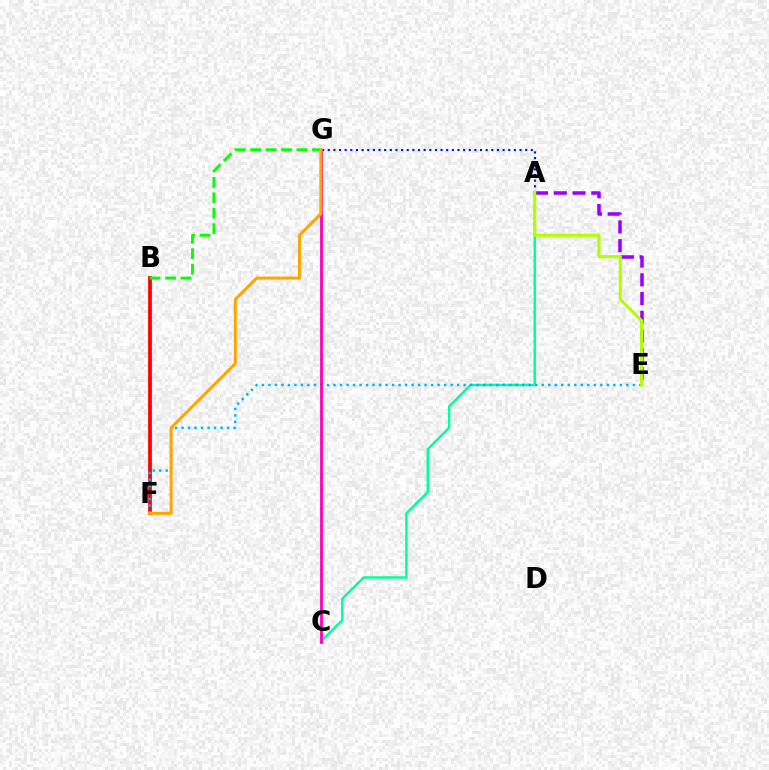{('A', 'E'): [{'color': '#9b00ff', 'line_style': 'dashed', 'thickness': 2.54}, {'color': '#b3ff00', 'line_style': 'solid', 'thickness': 2.26}], ('B', 'F'): [{'color': '#ff0000', 'line_style': 'solid', 'thickness': 2.7}], ('A', 'G'): [{'color': '#0010ff', 'line_style': 'dotted', 'thickness': 1.53}], ('B', 'G'): [{'color': '#08ff00', 'line_style': 'dashed', 'thickness': 2.1}], ('A', 'C'): [{'color': '#00ff9d', 'line_style': 'solid', 'thickness': 1.76}], ('E', 'F'): [{'color': '#00b5ff', 'line_style': 'dotted', 'thickness': 1.77}], ('C', 'G'): [{'color': '#ff00bd', 'line_style': 'solid', 'thickness': 2.02}], ('F', 'G'): [{'color': '#ffa500', 'line_style': 'solid', 'thickness': 2.16}]}